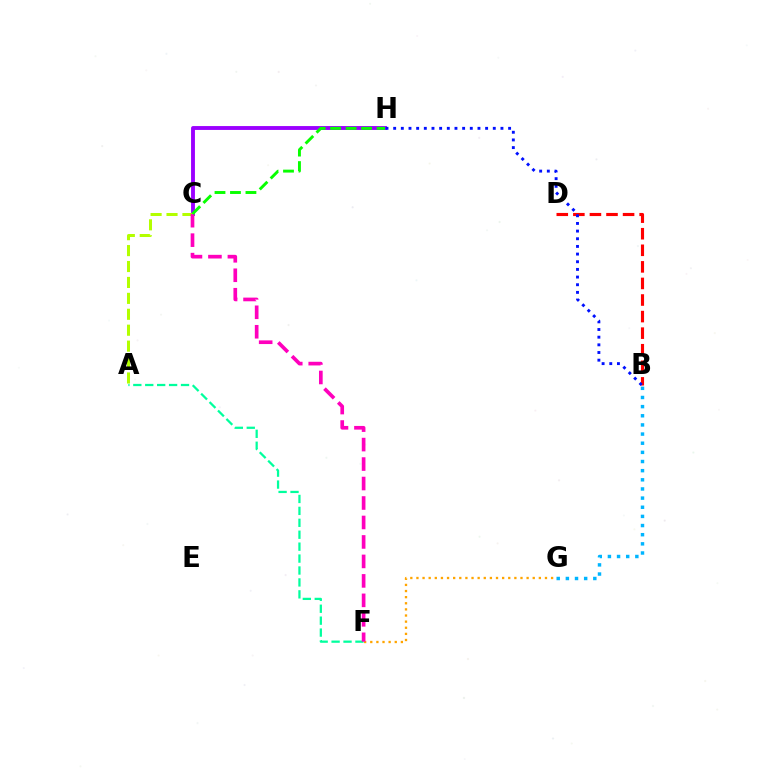{('A', 'F'): [{'color': '#00ff9d', 'line_style': 'dashed', 'thickness': 1.62}], ('F', 'G'): [{'color': '#ffa500', 'line_style': 'dotted', 'thickness': 1.66}], ('C', 'H'): [{'color': '#9b00ff', 'line_style': 'solid', 'thickness': 2.79}, {'color': '#08ff00', 'line_style': 'dashed', 'thickness': 2.1}], ('A', 'C'): [{'color': '#b3ff00', 'line_style': 'dashed', 'thickness': 2.16}], ('C', 'F'): [{'color': '#ff00bd', 'line_style': 'dashed', 'thickness': 2.65}], ('B', 'G'): [{'color': '#00b5ff', 'line_style': 'dotted', 'thickness': 2.49}], ('B', 'D'): [{'color': '#ff0000', 'line_style': 'dashed', 'thickness': 2.25}], ('B', 'H'): [{'color': '#0010ff', 'line_style': 'dotted', 'thickness': 2.08}]}